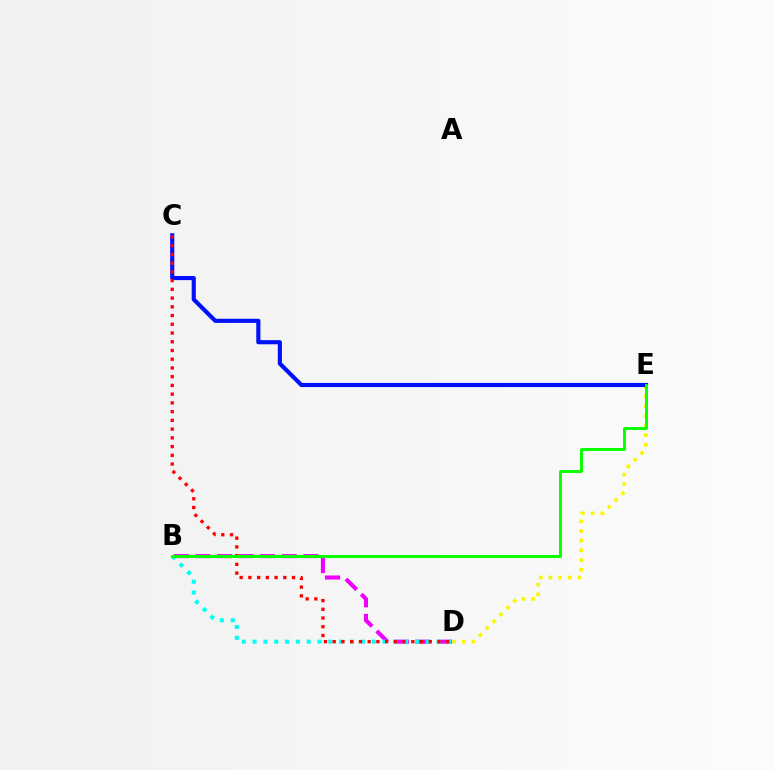{('D', 'E'): [{'color': '#fcf500', 'line_style': 'dotted', 'thickness': 2.63}], ('B', 'D'): [{'color': '#ee00ff', 'line_style': 'dashed', 'thickness': 2.93}, {'color': '#00fff6', 'line_style': 'dotted', 'thickness': 2.94}], ('C', 'E'): [{'color': '#0010ff', 'line_style': 'solid', 'thickness': 2.98}], ('C', 'D'): [{'color': '#ff0000', 'line_style': 'dotted', 'thickness': 2.37}], ('B', 'E'): [{'color': '#08ff00', 'line_style': 'solid', 'thickness': 2.11}]}